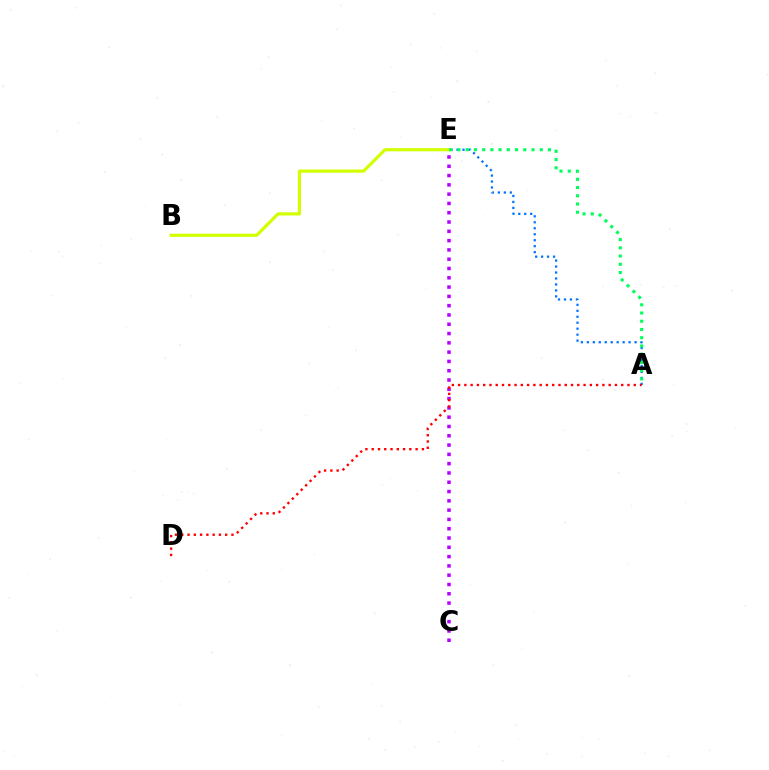{('A', 'E'): [{'color': '#0074ff', 'line_style': 'dotted', 'thickness': 1.62}, {'color': '#00ff5c', 'line_style': 'dotted', 'thickness': 2.24}], ('B', 'E'): [{'color': '#d1ff00', 'line_style': 'solid', 'thickness': 2.29}], ('C', 'E'): [{'color': '#b900ff', 'line_style': 'dotted', 'thickness': 2.53}], ('A', 'D'): [{'color': '#ff0000', 'line_style': 'dotted', 'thickness': 1.7}]}